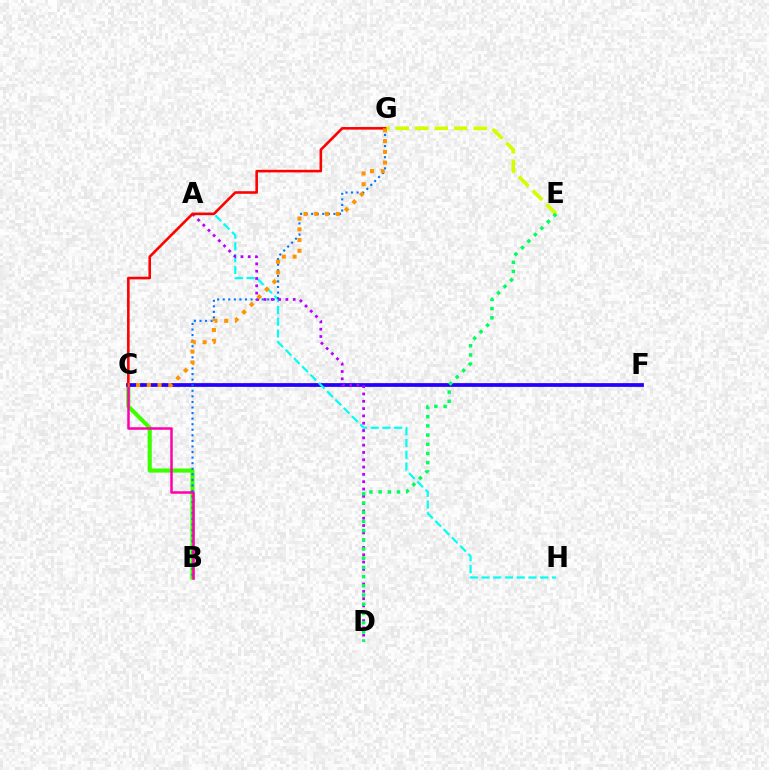{('B', 'C'): [{'color': '#3dff00', 'line_style': 'solid', 'thickness': 2.96}, {'color': '#ff00ac', 'line_style': 'solid', 'thickness': 1.81}], ('C', 'F'): [{'color': '#2500ff', 'line_style': 'solid', 'thickness': 2.69}], ('A', 'H'): [{'color': '#00fff6', 'line_style': 'dashed', 'thickness': 1.59}], ('B', 'G'): [{'color': '#0074ff', 'line_style': 'dotted', 'thickness': 1.51}], ('A', 'D'): [{'color': '#b900ff', 'line_style': 'dotted', 'thickness': 1.99}], ('E', 'G'): [{'color': '#d1ff00', 'line_style': 'dashed', 'thickness': 2.65}], ('C', 'G'): [{'color': '#ff0000', 'line_style': 'solid', 'thickness': 1.86}, {'color': '#ff9400', 'line_style': 'dotted', 'thickness': 2.92}], ('D', 'E'): [{'color': '#00ff5c', 'line_style': 'dotted', 'thickness': 2.5}]}